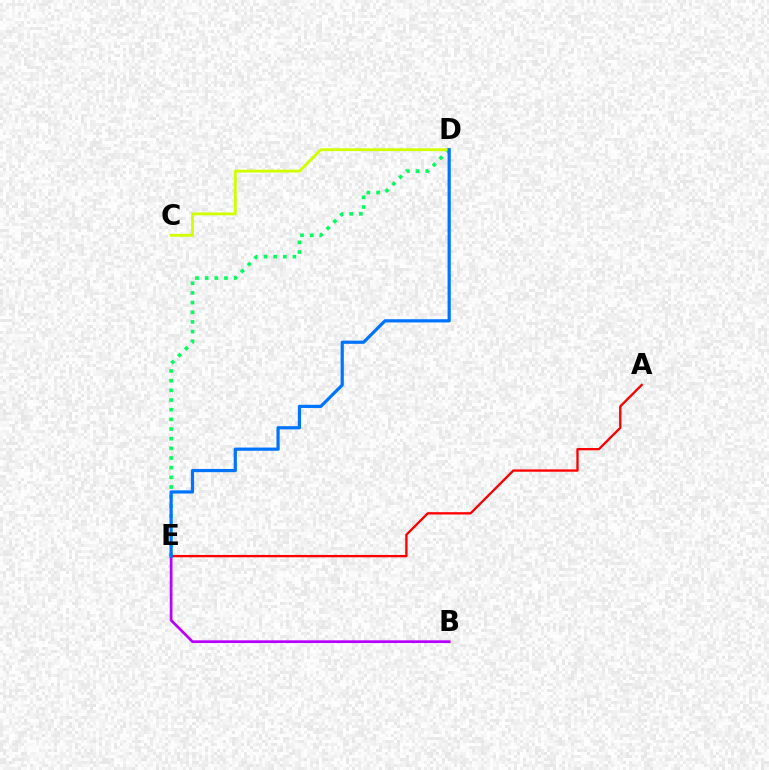{('D', 'E'): [{'color': '#00ff5c', 'line_style': 'dotted', 'thickness': 2.63}, {'color': '#0074ff', 'line_style': 'solid', 'thickness': 2.31}], ('A', 'E'): [{'color': '#ff0000', 'line_style': 'solid', 'thickness': 1.68}], ('B', 'E'): [{'color': '#b900ff', 'line_style': 'solid', 'thickness': 1.96}], ('C', 'D'): [{'color': '#d1ff00', 'line_style': 'solid', 'thickness': 2.05}]}